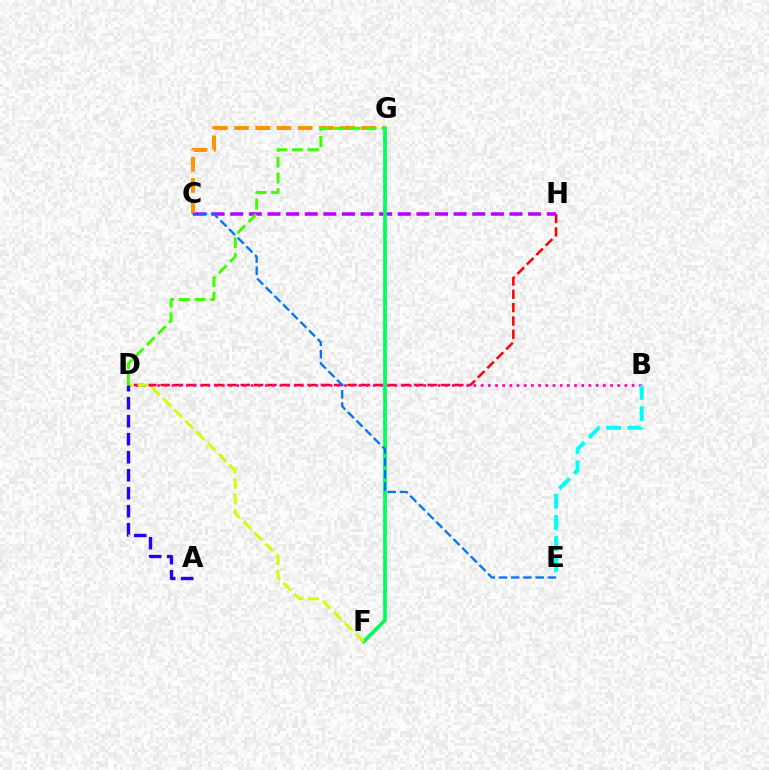{('D', 'H'): [{'color': '#ff0000', 'line_style': 'dashed', 'thickness': 1.81}], ('B', 'D'): [{'color': '#ff00ac', 'line_style': 'dotted', 'thickness': 1.95}], ('C', 'H'): [{'color': '#b900ff', 'line_style': 'dashed', 'thickness': 2.53}], ('F', 'G'): [{'color': '#00ff5c', 'line_style': 'solid', 'thickness': 2.69}], ('C', 'G'): [{'color': '#ff9400', 'line_style': 'dashed', 'thickness': 2.88}], ('C', 'E'): [{'color': '#0074ff', 'line_style': 'dashed', 'thickness': 1.66}], ('D', 'F'): [{'color': '#d1ff00', 'line_style': 'dashed', 'thickness': 2.12}], ('B', 'E'): [{'color': '#00fff6', 'line_style': 'dashed', 'thickness': 2.88}], ('A', 'D'): [{'color': '#2500ff', 'line_style': 'dashed', 'thickness': 2.45}], ('D', 'G'): [{'color': '#3dff00', 'line_style': 'dashed', 'thickness': 2.15}]}